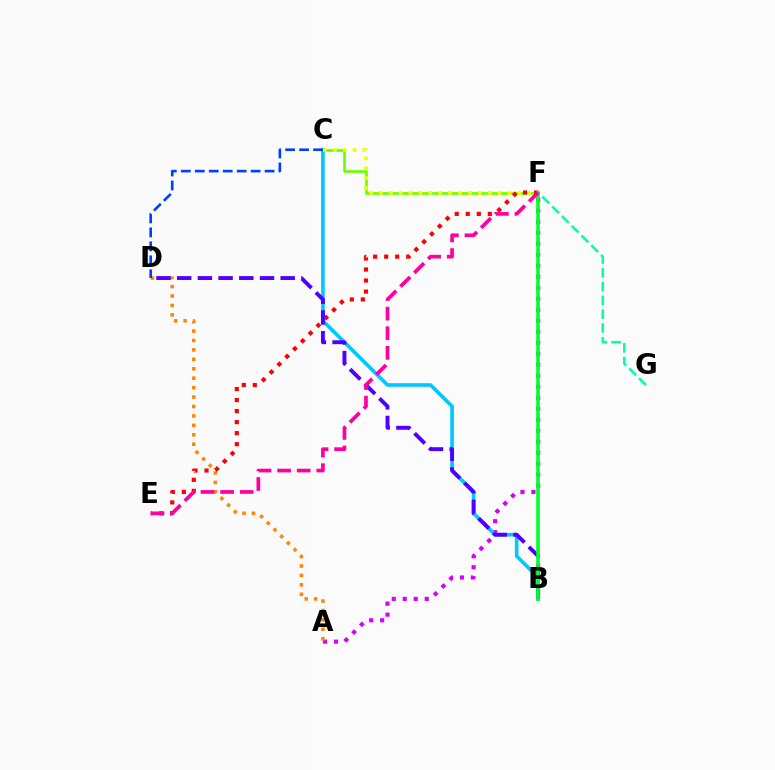{('A', 'F'): [{'color': '#d600ff', 'line_style': 'dotted', 'thickness': 2.99}], ('A', 'D'): [{'color': '#ff8800', 'line_style': 'dotted', 'thickness': 2.56}], ('C', 'F'): [{'color': '#66ff00', 'line_style': 'solid', 'thickness': 1.89}, {'color': '#eeff00', 'line_style': 'dotted', 'thickness': 2.69}], ('E', 'F'): [{'color': '#ff0000', 'line_style': 'dotted', 'thickness': 3.0}, {'color': '#ff00a0', 'line_style': 'dashed', 'thickness': 2.66}], ('B', 'C'): [{'color': '#00c7ff', 'line_style': 'solid', 'thickness': 2.61}], ('C', 'D'): [{'color': '#003fff', 'line_style': 'dashed', 'thickness': 1.9}], ('B', 'D'): [{'color': '#4f00ff', 'line_style': 'dashed', 'thickness': 2.81}], ('F', 'G'): [{'color': '#00ffaf', 'line_style': 'dashed', 'thickness': 1.87}], ('B', 'F'): [{'color': '#00ff27', 'line_style': 'solid', 'thickness': 2.57}]}